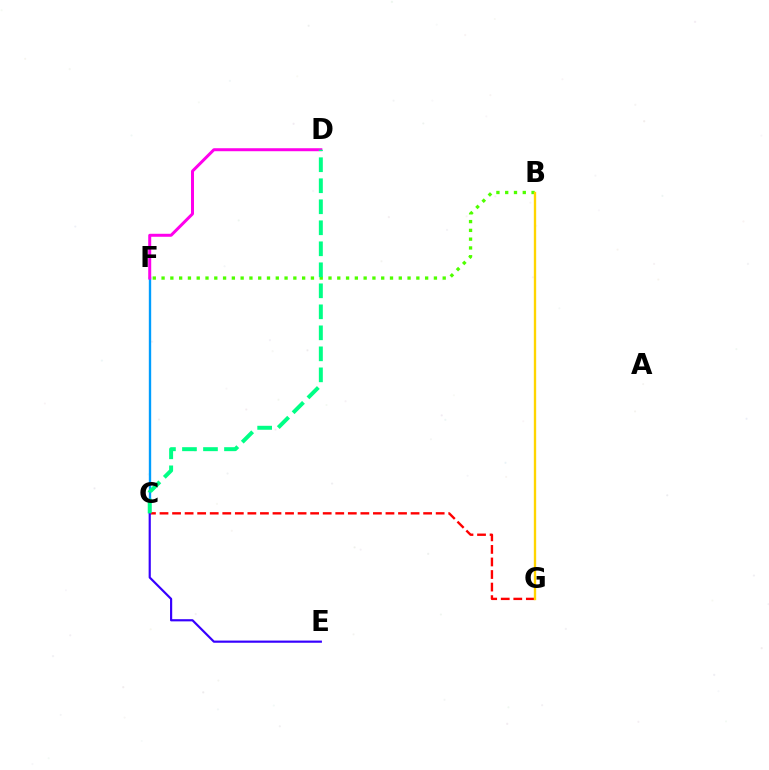{('B', 'F'): [{'color': '#4fff00', 'line_style': 'dotted', 'thickness': 2.39}], ('C', 'F'): [{'color': '#009eff', 'line_style': 'solid', 'thickness': 1.7}], ('D', 'F'): [{'color': '#ff00ed', 'line_style': 'solid', 'thickness': 2.16}], ('C', 'G'): [{'color': '#ff0000', 'line_style': 'dashed', 'thickness': 1.71}], ('C', 'E'): [{'color': '#3700ff', 'line_style': 'solid', 'thickness': 1.57}], ('B', 'G'): [{'color': '#ffd500', 'line_style': 'solid', 'thickness': 1.69}], ('C', 'D'): [{'color': '#00ff86', 'line_style': 'dashed', 'thickness': 2.85}]}